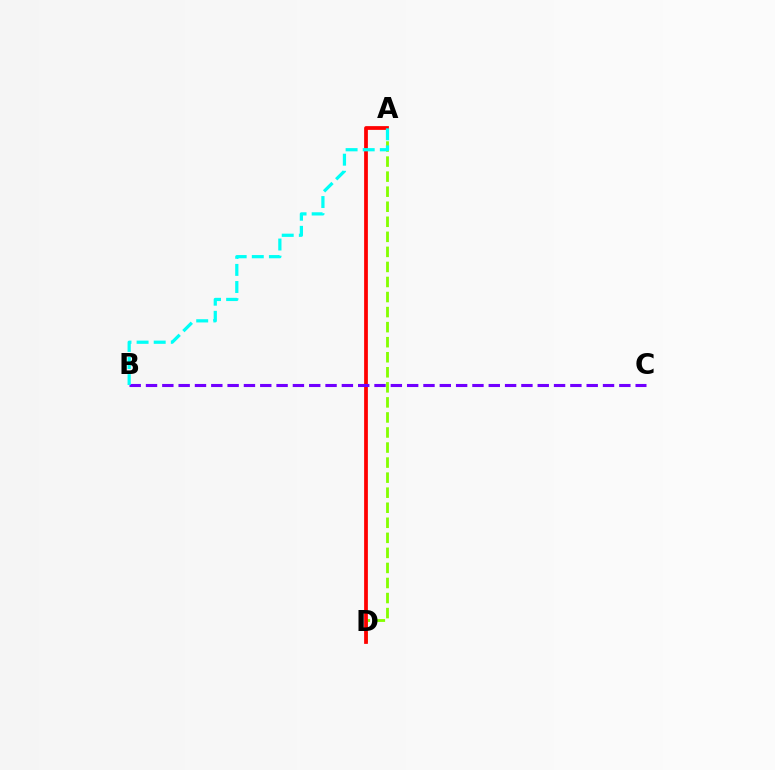{('A', 'D'): [{'color': '#84ff00', 'line_style': 'dashed', 'thickness': 2.04}, {'color': '#ff0000', 'line_style': 'solid', 'thickness': 2.7}], ('B', 'C'): [{'color': '#7200ff', 'line_style': 'dashed', 'thickness': 2.22}], ('A', 'B'): [{'color': '#00fff6', 'line_style': 'dashed', 'thickness': 2.32}]}